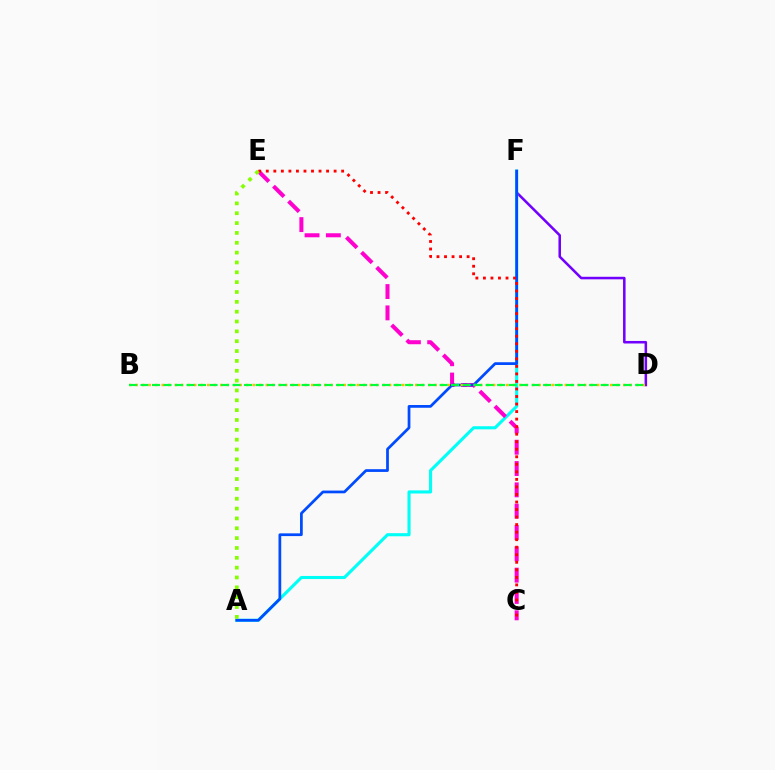{('D', 'F'): [{'color': '#7200ff', 'line_style': 'solid', 'thickness': 1.83}], ('A', 'F'): [{'color': '#00fff6', 'line_style': 'solid', 'thickness': 2.22}, {'color': '#004bff', 'line_style': 'solid', 'thickness': 1.97}], ('C', 'E'): [{'color': '#ff00cf', 'line_style': 'dashed', 'thickness': 2.9}, {'color': '#ff0000', 'line_style': 'dotted', 'thickness': 2.05}], ('B', 'D'): [{'color': '#ffbd00', 'line_style': 'dotted', 'thickness': 1.77}, {'color': '#00ff39', 'line_style': 'dashed', 'thickness': 1.56}], ('A', 'E'): [{'color': '#84ff00', 'line_style': 'dotted', 'thickness': 2.67}]}